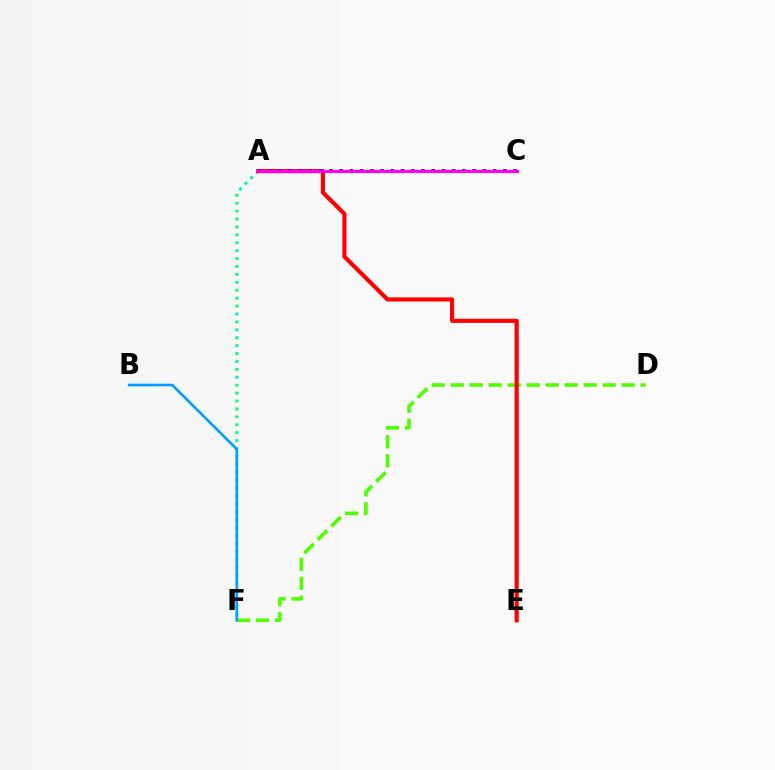{('D', 'F'): [{'color': '#4fff00', 'line_style': 'dashed', 'thickness': 2.58}], ('A', 'F'): [{'color': '#00ff86', 'line_style': 'dotted', 'thickness': 2.15}], ('A', 'E'): [{'color': '#ff0000', 'line_style': 'solid', 'thickness': 2.98}], ('A', 'C'): [{'color': '#3700ff', 'line_style': 'dotted', 'thickness': 2.78}, {'color': '#ffd500', 'line_style': 'dashed', 'thickness': 2.23}, {'color': '#ff00ed', 'line_style': 'solid', 'thickness': 2.2}], ('B', 'F'): [{'color': '#009eff', 'line_style': 'solid', 'thickness': 1.89}]}